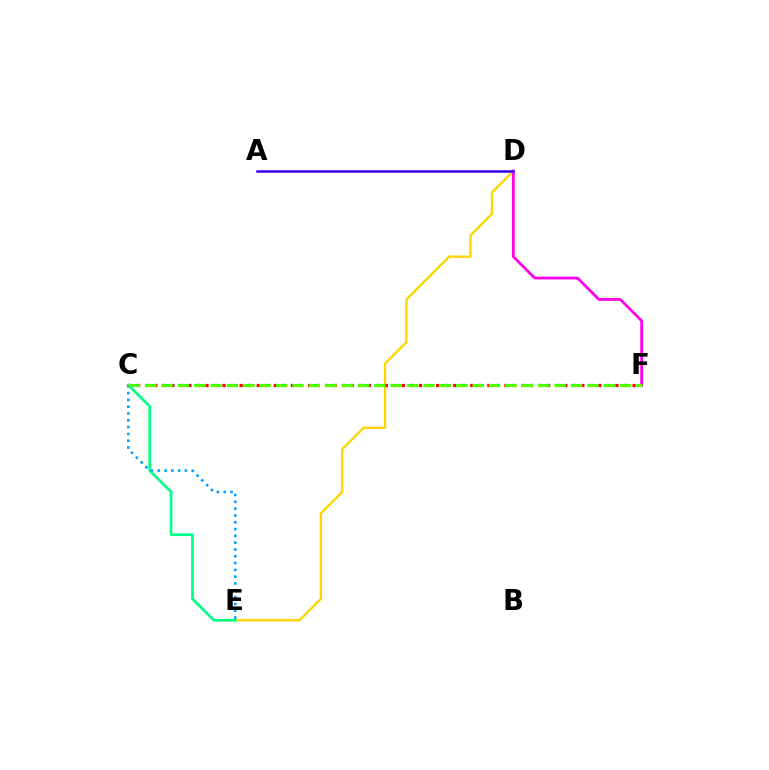{('D', 'E'): [{'color': '#ffd500', 'line_style': 'solid', 'thickness': 1.69}], ('D', 'F'): [{'color': '#ff00ed', 'line_style': 'solid', 'thickness': 1.99}], ('C', 'F'): [{'color': '#ff0000', 'line_style': 'dotted', 'thickness': 2.32}, {'color': '#4fff00', 'line_style': 'dashed', 'thickness': 2.23}], ('C', 'E'): [{'color': '#00ff86', 'line_style': 'solid', 'thickness': 1.94}, {'color': '#009eff', 'line_style': 'dotted', 'thickness': 1.85}], ('A', 'D'): [{'color': '#3700ff', 'line_style': 'solid', 'thickness': 1.82}]}